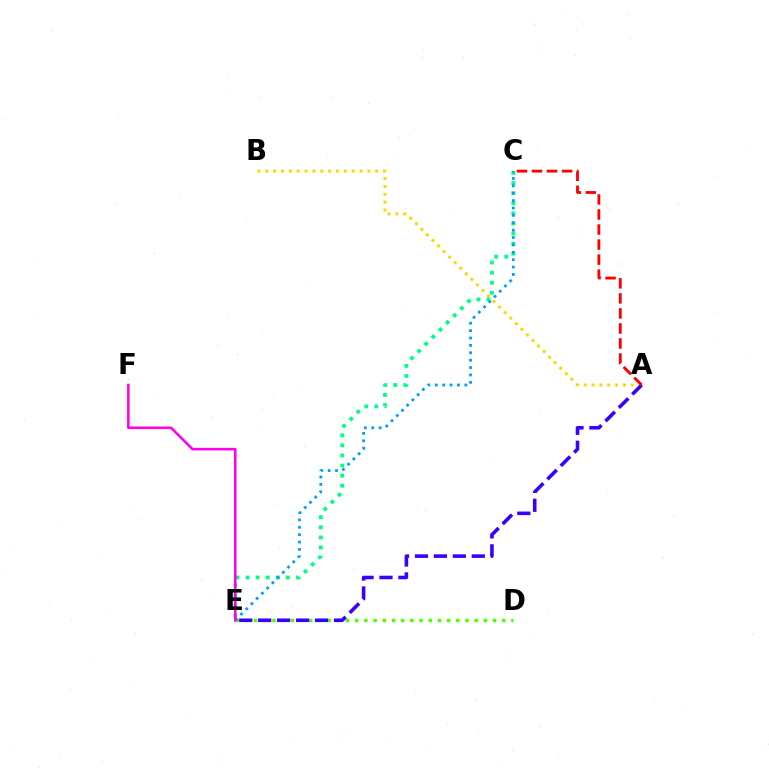{('D', 'E'): [{'color': '#4fff00', 'line_style': 'dotted', 'thickness': 2.5}], ('A', 'B'): [{'color': '#ffd500', 'line_style': 'dotted', 'thickness': 2.13}], ('A', 'E'): [{'color': '#3700ff', 'line_style': 'dashed', 'thickness': 2.57}], ('C', 'E'): [{'color': '#00ff86', 'line_style': 'dotted', 'thickness': 2.74}, {'color': '#009eff', 'line_style': 'dotted', 'thickness': 2.01}], ('A', 'C'): [{'color': '#ff0000', 'line_style': 'dashed', 'thickness': 2.04}], ('E', 'F'): [{'color': '#ff00ed', 'line_style': 'solid', 'thickness': 1.85}]}